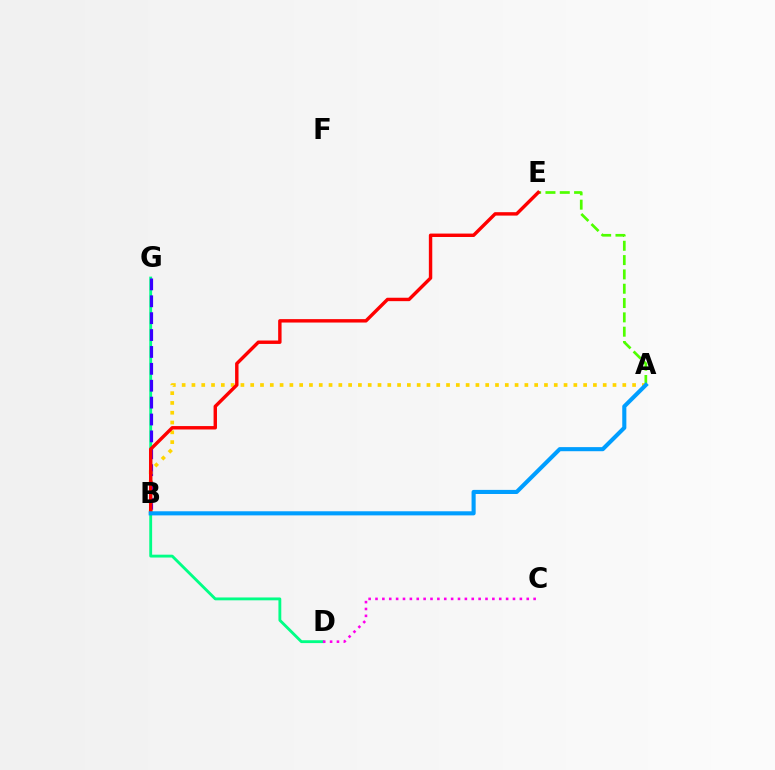{('D', 'G'): [{'color': '#00ff86', 'line_style': 'solid', 'thickness': 2.05}], ('A', 'E'): [{'color': '#4fff00', 'line_style': 'dashed', 'thickness': 1.95}], ('C', 'D'): [{'color': '#ff00ed', 'line_style': 'dotted', 'thickness': 1.87}], ('B', 'G'): [{'color': '#3700ff', 'line_style': 'dashed', 'thickness': 2.29}], ('A', 'B'): [{'color': '#ffd500', 'line_style': 'dotted', 'thickness': 2.66}, {'color': '#009eff', 'line_style': 'solid', 'thickness': 2.95}], ('B', 'E'): [{'color': '#ff0000', 'line_style': 'solid', 'thickness': 2.46}]}